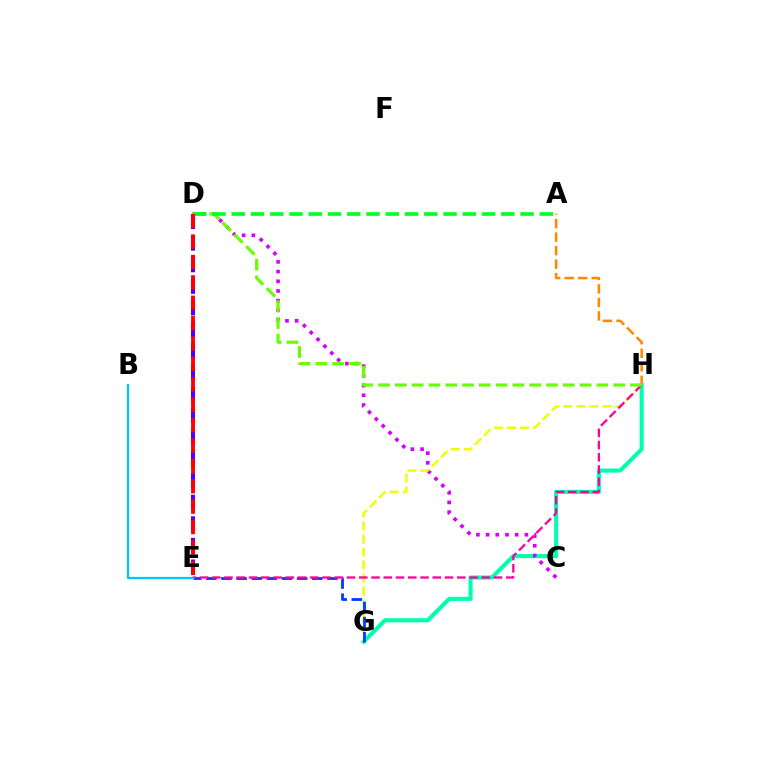{('A', 'H'): [{'color': '#ff8800', 'line_style': 'dashed', 'thickness': 1.84}], ('G', 'H'): [{'color': '#00ffaf', 'line_style': 'solid', 'thickness': 2.95}, {'color': '#eeff00', 'line_style': 'dashed', 'thickness': 1.77}], ('C', 'D'): [{'color': '#d600ff', 'line_style': 'dotted', 'thickness': 2.63}], ('E', 'G'): [{'color': '#003fff', 'line_style': 'dashed', 'thickness': 2.06}], ('E', 'H'): [{'color': '#ff00a0', 'line_style': 'dashed', 'thickness': 1.66}], ('D', 'E'): [{'color': '#4f00ff', 'line_style': 'dashed', 'thickness': 2.93}, {'color': '#ff0000', 'line_style': 'dashed', 'thickness': 2.77}], ('D', 'H'): [{'color': '#66ff00', 'line_style': 'dashed', 'thickness': 2.28}], ('A', 'D'): [{'color': '#00ff27', 'line_style': 'dashed', 'thickness': 2.62}], ('B', 'E'): [{'color': '#00c7ff', 'line_style': 'solid', 'thickness': 1.6}]}